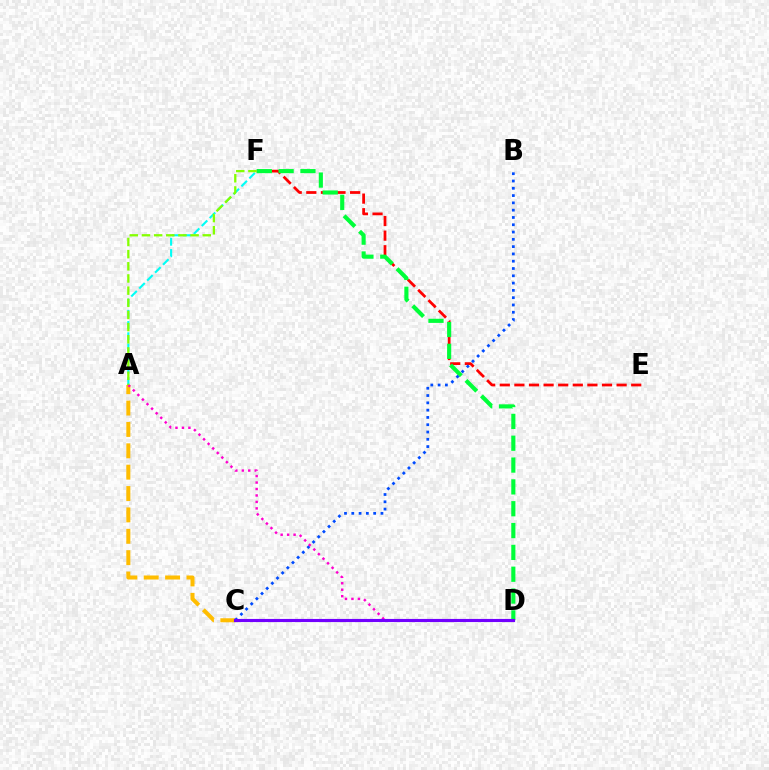{('E', 'F'): [{'color': '#ff0000', 'line_style': 'dashed', 'thickness': 1.98}], ('A', 'C'): [{'color': '#ffbd00', 'line_style': 'dashed', 'thickness': 2.9}], ('D', 'F'): [{'color': '#00ff39', 'line_style': 'dashed', 'thickness': 2.97}], ('B', 'C'): [{'color': '#004bff', 'line_style': 'dotted', 'thickness': 1.98}], ('A', 'F'): [{'color': '#00fff6', 'line_style': 'dashed', 'thickness': 1.52}, {'color': '#84ff00', 'line_style': 'dashed', 'thickness': 1.65}], ('A', 'D'): [{'color': '#ff00cf', 'line_style': 'dotted', 'thickness': 1.76}], ('C', 'D'): [{'color': '#7200ff', 'line_style': 'solid', 'thickness': 2.25}]}